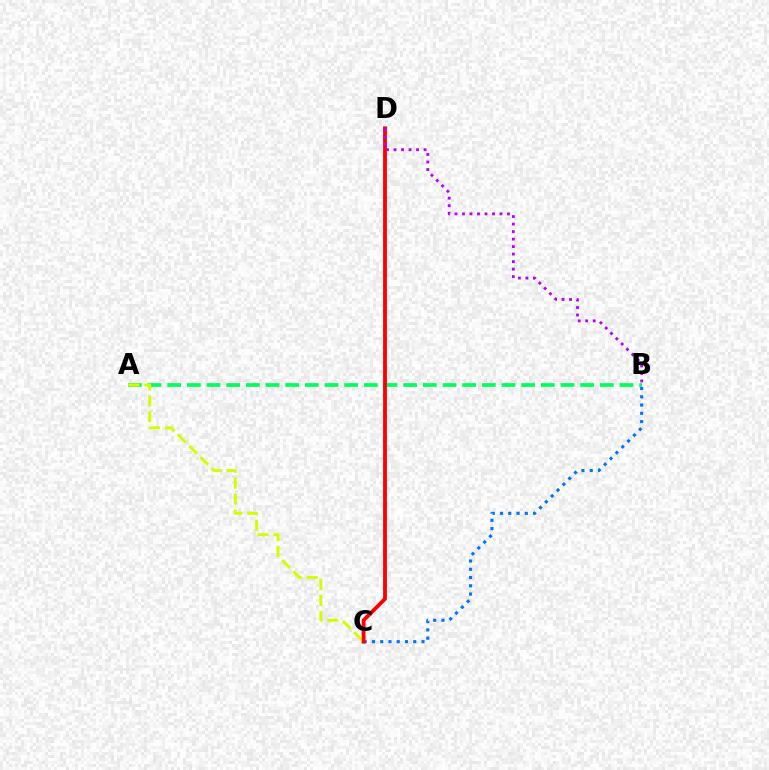{('A', 'B'): [{'color': '#00ff5c', 'line_style': 'dashed', 'thickness': 2.67}], ('B', 'C'): [{'color': '#0074ff', 'line_style': 'dotted', 'thickness': 2.25}], ('A', 'C'): [{'color': '#d1ff00', 'line_style': 'dashed', 'thickness': 2.16}], ('C', 'D'): [{'color': '#ff0000', 'line_style': 'solid', 'thickness': 2.73}], ('B', 'D'): [{'color': '#b900ff', 'line_style': 'dotted', 'thickness': 2.04}]}